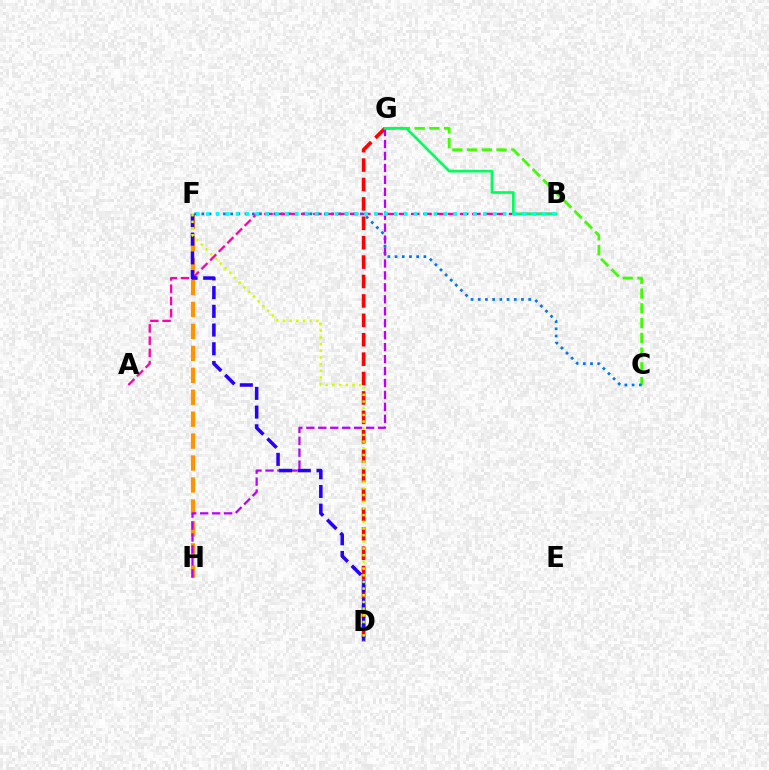{('C', 'G'): [{'color': '#3dff00', 'line_style': 'dashed', 'thickness': 2.0}], ('D', 'G'): [{'color': '#ff0000', 'line_style': 'dashed', 'thickness': 2.64}], ('F', 'H'): [{'color': '#ff9400', 'line_style': 'dashed', 'thickness': 2.98}], ('C', 'F'): [{'color': '#0074ff', 'line_style': 'dotted', 'thickness': 1.96}], ('G', 'H'): [{'color': '#b900ff', 'line_style': 'dashed', 'thickness': 1.62}], ('A', 'B'): [{'color': '#ff00ac', 'line_style': 'dashed', 'thickness': 1.66}], ('B', 'G'): [{'color': '#00ff5c', 'line_style': 'solid', 'thickness': 1.94}], ('D', 'F'): [{'color': '#2500ff', 'line_style': 'dashed', 'thickness': 2.54}, {'color': '#d1ff00', 'line_style': 'dotted', 'thickness': 1.82}], ('B', 'F'): [{'color': '#00fff6', 'line_style': 'dotted', 'thickness': 2.69}]}